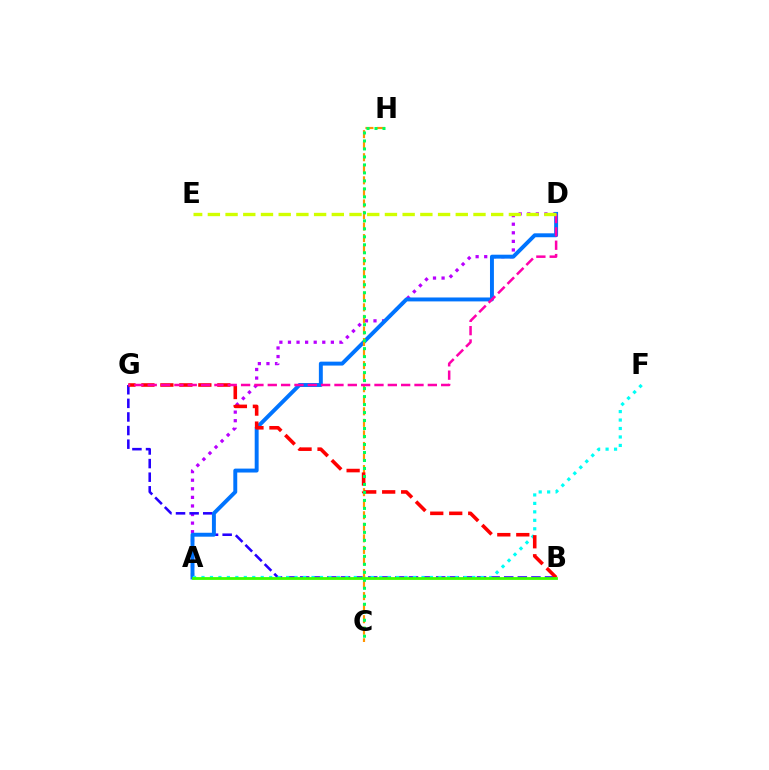{('A', 'D'): [{'color': '#b900ff', 'line_style': 'dotted', 'thickness': 2.33}, {'color': '#0074ff', 'line_style': 'solid', 'thickness': 2.83}], ('B', 'G'): [{'color': '#2500ff', 'line_style': 'dashed', 'thickness': 1.85}, {'color': '#ff0000', 'line_style': 'dashed', 'thickness': 2.58}], ('A', 'F'): [{'color': '#00fff6', 'line_style': 'dotted', 'thickness': 2.3}], ('C', 'H'): [{'color': '#ff9400', 'line_style': 'dashed', 'thickness': 1.57}, {'color': '#00ff5c', 'line_style': 'dotted', 'thickness': 2.17}], ('A', 'B'): [{'color': '#3dff00', 'line_style': 'solid', 'thickness': 2.02}], ('D', 'G'): [{'color': '#ff00ac', 'line_style': 'dashed', 'thickness': 1.81}], ('D', 'E'): [{'color': '#d1ff00', 'line_style': 'dashed', 'thickness': 2.41}]}